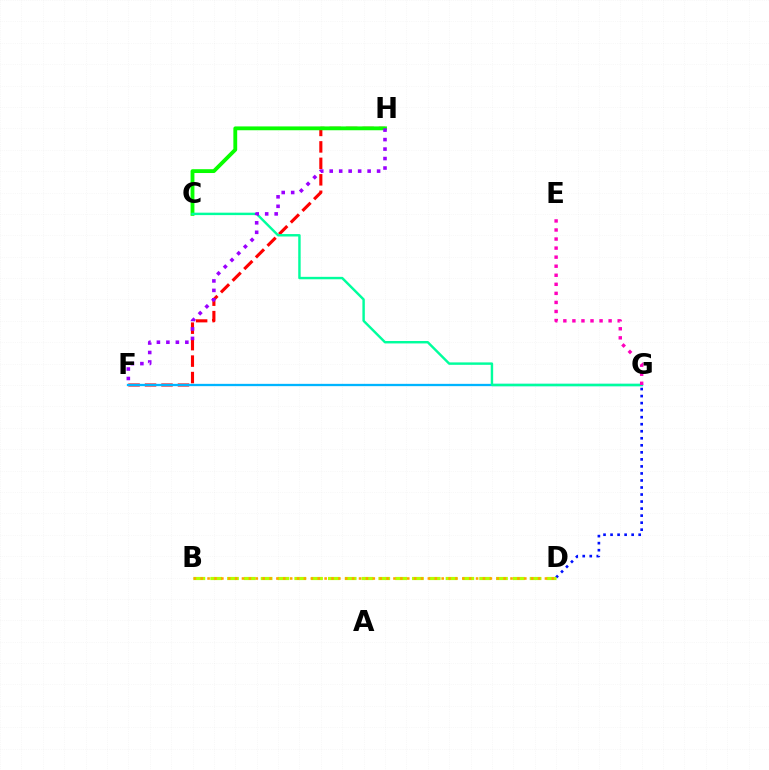{('D', 'G'): [{'color': '#0010ff', 'line_style': 'dotted', 'thickness': 1.91}], ('B', 'D'): [{'color': '#b3ff00', 'line_style': 'dashed', 'thickness': 2.28}, {'color': '#ffa500', 'line_style': 'dotted', 'thickness': 1.87}], ('F', 'H'): [{'color': '#ff0000', 'line_style': 'dashed', 'thickness': 2.24}, {'color': '#9b00ff', 'line_style': 'dotted', 'thickness': 2.57}], ('F', 'G'): [{'color': '#00b5ff', 'line_style': 'solid', 'thickness': 1.66}], ('C', 'H'): [{'color': '#08ff00', 'line_style': 'solid', 'thickness': 2.76}], ('C', 'G'): [{'color': '#00ff9d', 'line_style': 'solid', 'thickness': 1.75}], ('E', 'G'): [{'color': '#ff00bd', 'line_style': 'dotted', 'thickness': 2.46}]}